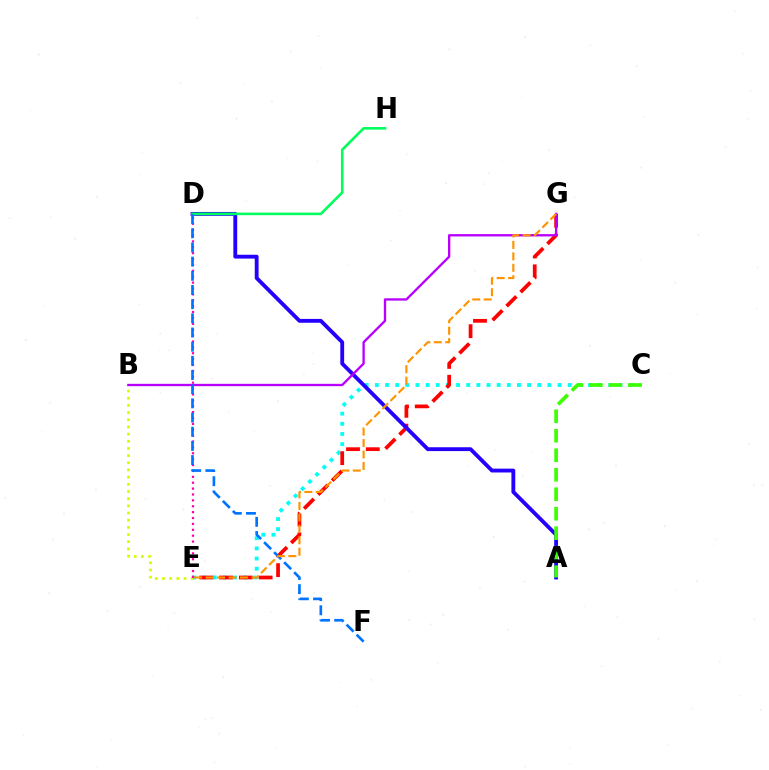{('C', 'E'): [{'color': '#00fff6', 'line_style': 'dotted', 'thickness': 2.76}], ('E', 'G'): [{'color': '#ff0000', 'line_style': 'dashed', 'thickness': 2.69}, {'color': '#ff9400', 'line_style': 'dashed', 'thickness': 1.56}], ('A', 'D'): [{'color': '#2500ff', 'line_style': 'solid', 'thickness': 2.77}], ('B', 'E'): [{'color': '#d1ff00', 'line_style': 'dotted', 'thickness': 1.95}], ('A', 'C'): [{'color': '#3dff00', 'line_style': 'dashed', 'thickness': 2.65}], ('D', 'H'): [{'color': '#00ff5c', 'line_style': 'solid', 'thickness': 1.87}], ('B', 'G'): [{'color': '#b900ff', 'line_style': 'solid', 'thickness': 1.68}], ('D', 'E'): [{'color': '#ff00ac', 'line_style': 'dotted', 'thickness': 1.6}], ('D', 'F'): [{'color': '#0074ff', 'line_style': 'dashed', 'thickness': 1.93}]}